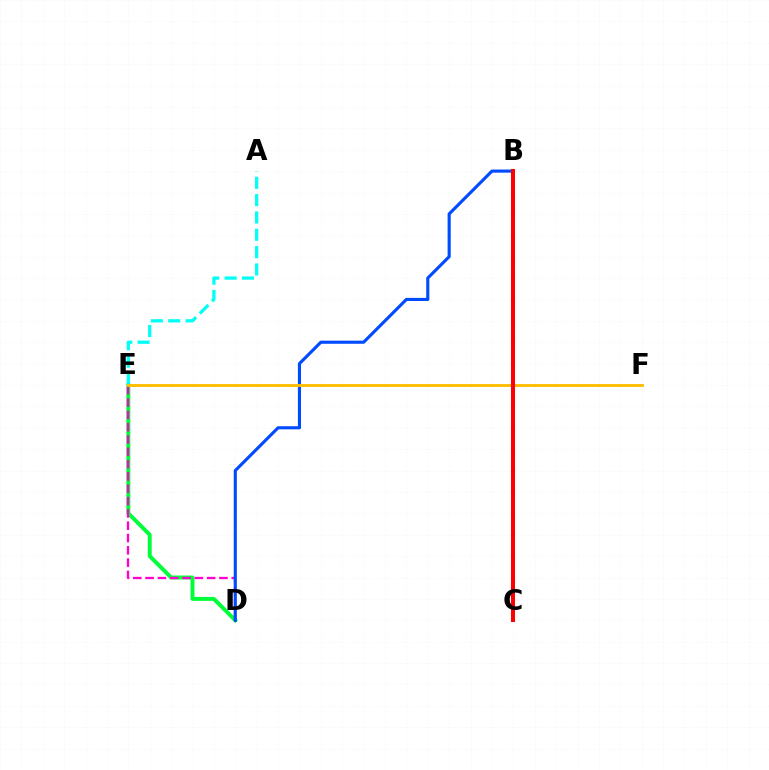{('D', 'E'): [{'color': '#00ff39', 'line_style': 'solid', 'thickness': 2.84}, {'color': '#ff00cf', 'line_style': 'dashed', 'thickness': 1.67}], ('B', 'C'): [{'color': '#84ff00', 'line_style': 'dashed', 'thickness': 2.04}, {'color': '#7200ff', 'line_style': 'solid', 'thickness': 2.7}, {'color': '#ff0000', 'line_style': 'solid', 'thickness': 2.89}], ('A', 'E'): [{'color': '#00fff6', 'line_style': 'dashed', 'thickness': 2.35}], ('B', 'D'): [{'color': '#004bff', 'line_style': 'solid', 'thickness': 2.24}], ('E', 'F'): [{'color': '#ffbd00', 'line_style': 'solid', 'thickness': 2.07}]}